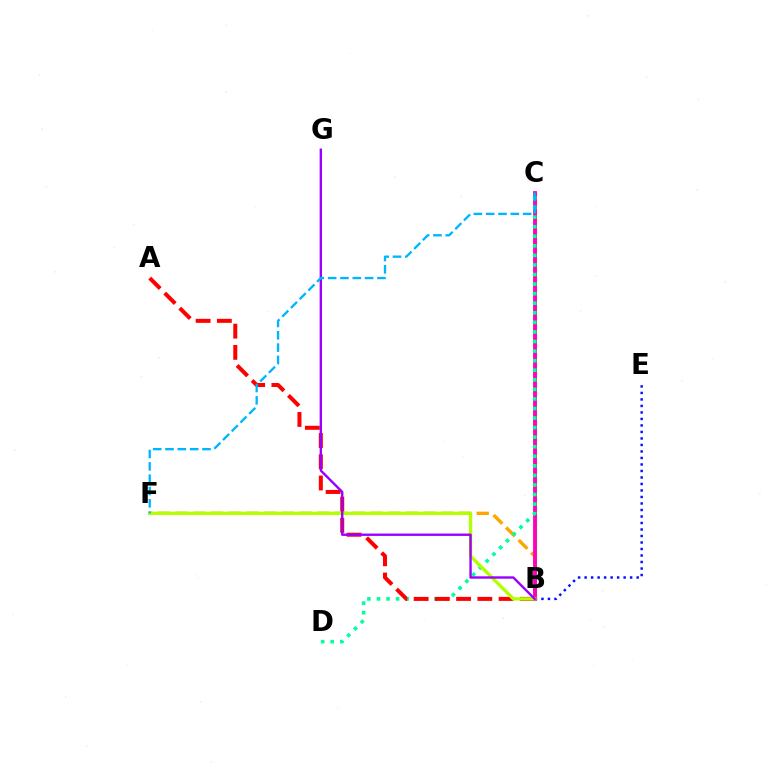{('B', 'F'): [{'color': '#ffa500', 'line_style': 'dashed', 'thickness': 2.41}, {'color': '#b3ff00', 'line_style': 'solid', 'thickness': 2.41}], ('B', 'E'): [{'color': '#0010ff', 'line_style': 'dotted', 'thickness': 1.77}], ('B', 'C'): [{'color': '#08ff00', 'line_style': 'solid', 'thickness': 2.25}, {'color': '#ff00bd', 'line_style': 'solid', 'thickness': 2.75}], ('C', 'D'): [{'color': '#00ff9d', 'line_style': 'dotted', 'thickness': 2.6}], ('A', 'B'): [{'color': '#ff0000', 'line_style': 'dashed', 'thickness': 2.88}], ('B', 'G'): [{'color': '#9b00ff', 'line_style': 'solid', 'thickness': 1.72}], ('C', 'F'): [{'color': '#00b5ff', 'line_style': 'dashed', 'thickness': 1.67}]}